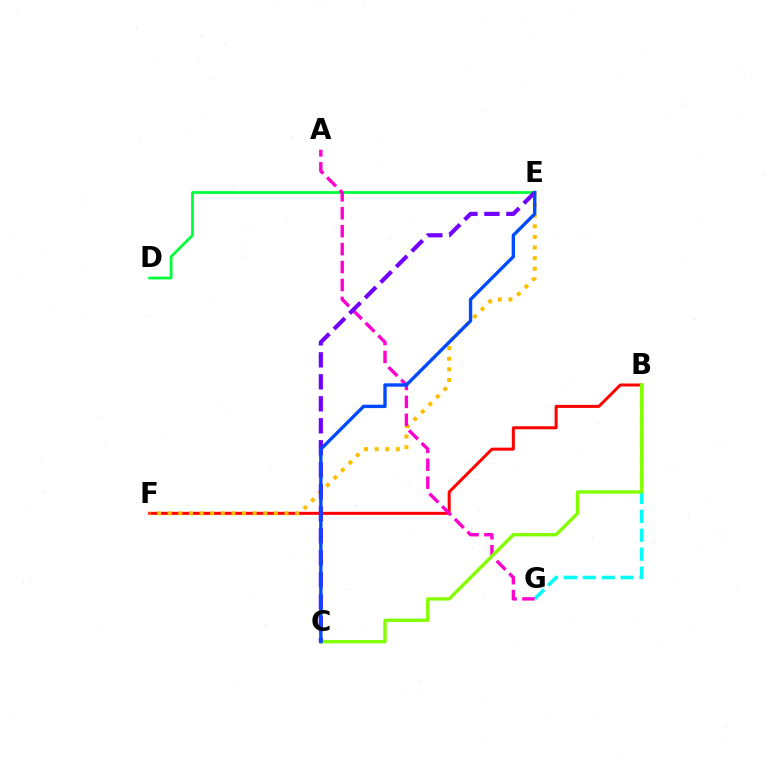{('D', 'E'): [{'color': '#00ff39', 'line_style': 'solid', 'thickness': 1.99}], ('B', 'F'): [{'color': '#ff0000', 'line_style': 'solid', 'thickness': 2.16}], ('B', 'G'): [{'color': '#00fff6', 'line_style': 'dashed', 'thickness': 2.57}], ('E', 'F'): [{'color': '#ffbd00', 'line_style': 'dotted', 'thickness': 2.88}], ('A', 'G'): [{'color': '#ff00cf', 'line_style': 'dashed', 'thickness': 2.44}], ('B', 'C'): [{'color': '#84ff00', 'line_style': 'solid', 'thickness': 2.42}], ('C', 'E'): [{'color': '#7200ff', 'line_style': 'dashed', 'thickness': 2.99}, {'color': '#004bff', 'line_style': 'solid', 'thickness': 2.43}]}